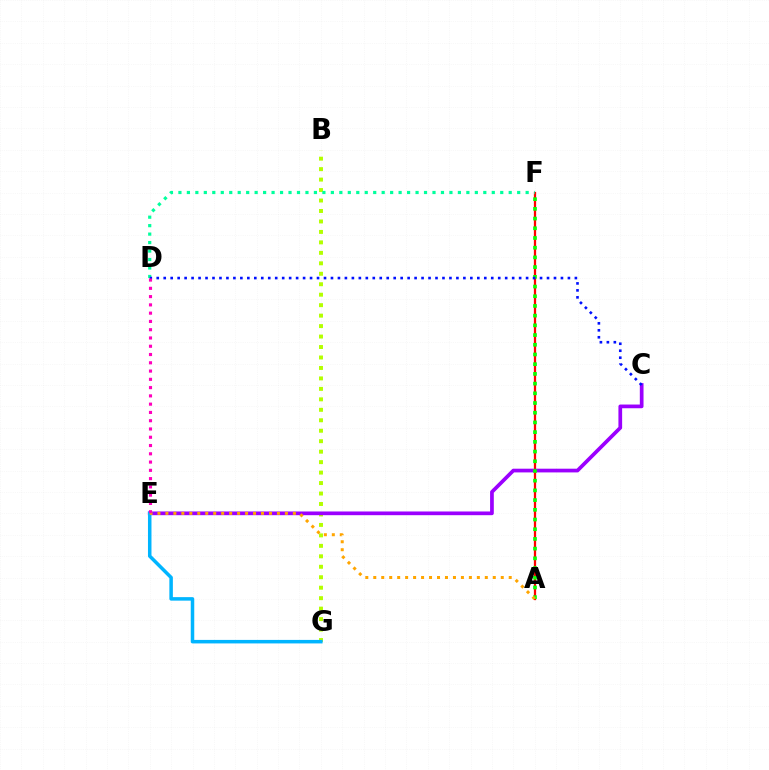{('A', 'F'): [{'color': '#ff0000', 'line_style': 'solid', 'thickness': 1.63}, {'color': '#08ff00', 'line_style': 'dotted', 'thickness': 2.64}], ('B', 'G'): [{'color': '#b3ff00', 'line_style': 'dotted', 'thickness': 2.84}], ('C', 'E'): [{'color': '#9b00ff', 'line_style': 'solid', 'thickness': 2.67}], ('D', 'F'): [{'color': '#00ff9d', 'line_style': 'dotted', 'thickness': 2.3}], ('E', 'G'): [{'color': '#00b5ff', 'line_style': 'solid', 'thickness': 2.53}], ('C', 'D'): [{'color': '#0010ff', 'line_style': 'dotted', 'thickness': 1.89}], ('A', 'E'): [{'color': '#ffa500', 'line_style': 'dotted', 'thickness': 2.16}], ('D', 'E'): [{'color': '#ff00bd', 'line_style': 'dotted', 'thickness': 2.25}]}